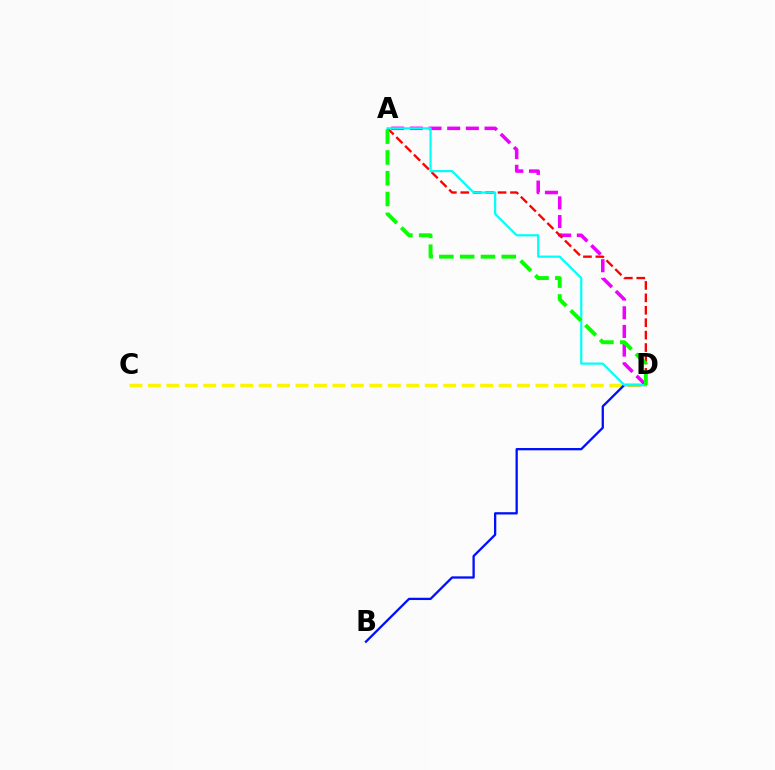{('A', 'D'): [{'color': '#ee00ff', 'line_style': 'dashed', 'thickness': 2.54}, {'color': '#ff0000', 'line_style': 'dashed', 'thickness': 1.69}, {'color': '#00fff6', 'line_style': 'solid', 'thickness': 1.59}, {'color': '#08ff00', 'line_style': 'dashed', 'thickness': 2.82}], ('C', 'D'): [{'color': '#fcf500', 'line_style': 'dashed', 'thickness': 2.51}], ('B', 'D'): [{'color': '#0010ff', 'line_style': 'solid', 'thickness': 1.65}]}